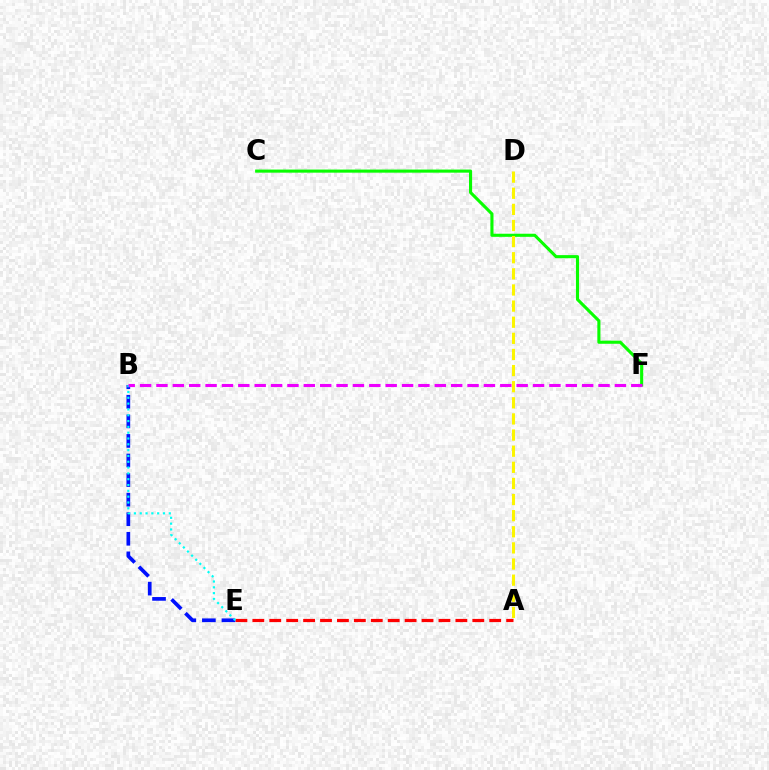{('A', 'E'): [{'color': '#ff0000', 'line_style': 'dashed', 'thickness': 2.3}], ('C', 'F'): [{'color': '#08ff00', 'line_style': 'solid', 'thickness': 2.23}], ('A', 'D'): [{'color': '#fcf500', 'line_style': 'dashed', 'thickness': 2.19}], ('B', 'E'): [{'color': '#0010ff', 'line_style': 'dashed', 'thickness': 2.66}, {'color': '#00fff6', 'line_style': 'dotted', 'thickness': 1.58}], ('B', 'F'): [{'color': '#ee00ff', 'line_style': 'dashed', 'thickness': 2.22}]}